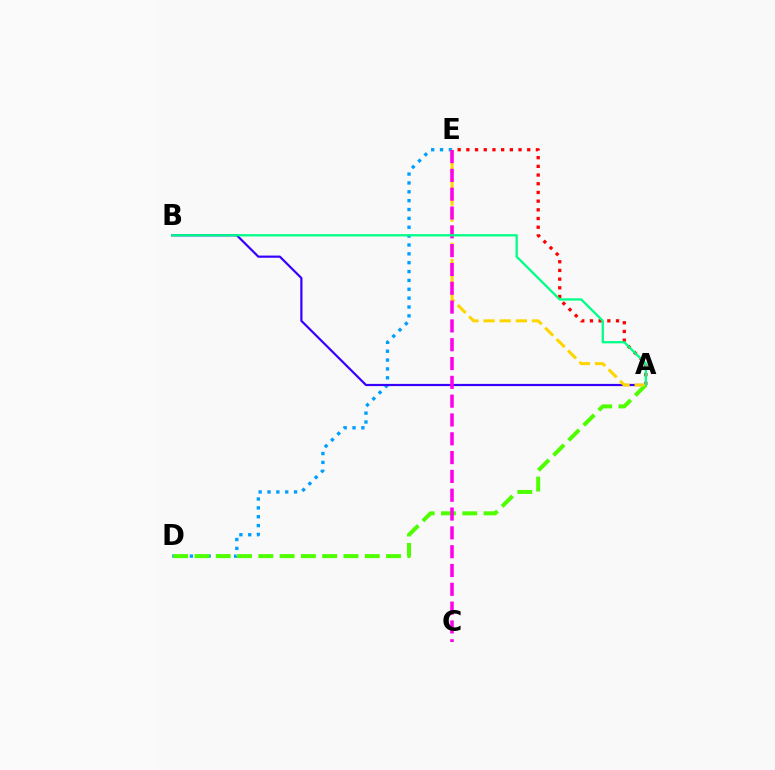{('D', 'E'): [{'color': '#009eff', 'line_style': 'dotted', 'thickness': 2.41}], ('A', 'D'): [{'color': '#4fff00', 'line_style': 'dashed', 'thickness': 2.89}], ('A', 'E'): [{'color': '#ff0000', 'line_style': 'dotted', 'thickness': 2.36}, {'color': '#ffd500', 'line_style': 'dashed', 'thickness': 2.19}], ('A', 'B'): [{'color': '#3700ff', 'line_style': 'solid', 'thickness': 1.58}, {'color': '#00ff86', 'line_style': 'solid', 'thickness': 1.65}], ('C', 'E'): [{'color': '#ff00ed', 'line_style': 'dashed', 'thickness': 2.56}]}